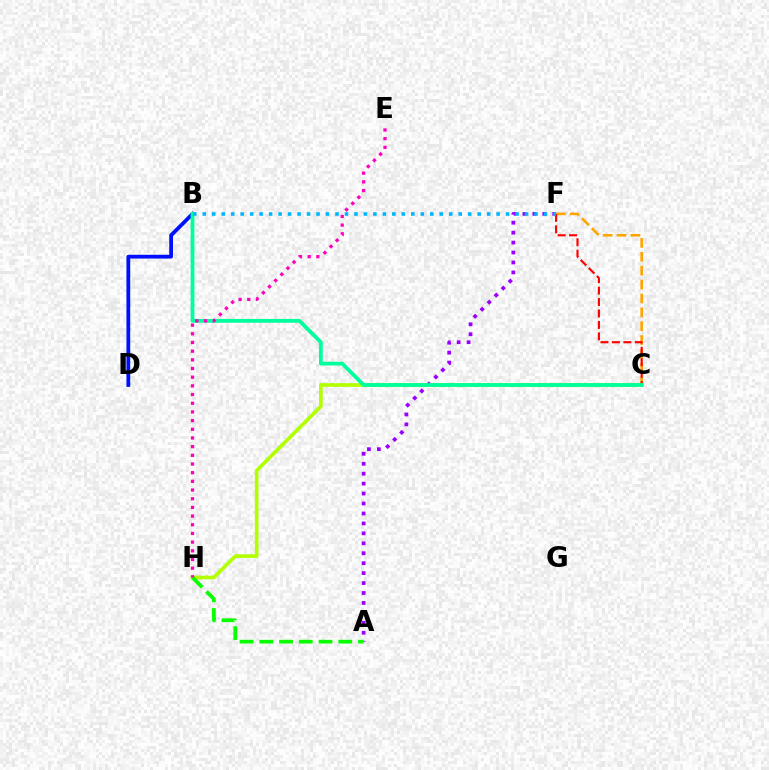{('C', 'H'): [{'color': '#b3ff00', 'line_style': 'solid', 'thickness': 2.64}], ('B', 'D'): [{'color': '#0010ff', 'line_style': 'solid', 'thickness': 2.73}], ('A', 'F'): [{'color': '#9b00ff', 'line_style': 'dotted', 'thickness': 2.7}], ('C', 'F'): [{'color': '#ffa500', 'line_style': 'dashed', 'thickness': 1.89}, {'color': '#ff0000', 'line_style': 'dashed', 'thickness': 1.55}], ('A', 'H'): [{'color': '#08ff00', 'line_style': 'dashed', 'thickness': 2.68}], ('B', 'C'): [{'color': '#00ff9d', 'line_style': 'solid', 'thickness': 2.74}], ('E', 'H'): [{'color': '#ff00bd', 'line_style': 'dotted', 'thickness': 2.36}], ('B', 'F'): [{'color': '#00b5ff', 'line_style': 'dotted', 'thickness': 2.58}]}